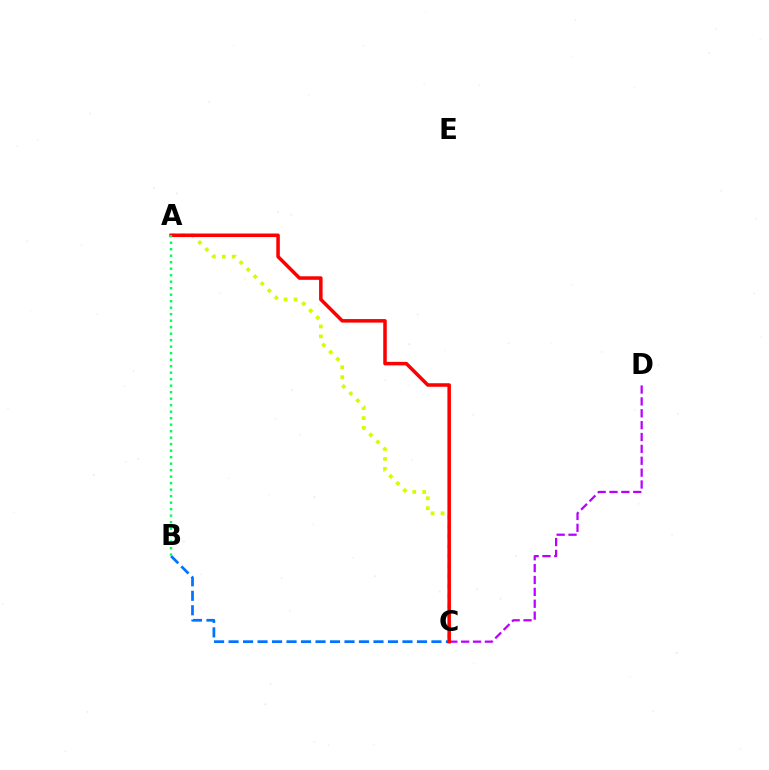{('B', 'C'): [{'color': '#0074ff', 'line_style': 'dashed', 'thickness': 1.97}], ('A', 'C'): [{'color': '#d1ff00', 'line_style': 'dotted', 'thickness': 2.7}, {'color': '#ff0000', 'line_style': 'solid', 'thickness': 2.54}], ('C', 'D'): [{'color': '#b900ff', 'line_style': 'dashed', 'thickness': 1.61}], ('A', 'B'): [{'color': '#00ff5c', 'line_style': 'dotted', 'thickness': 1.77}]}